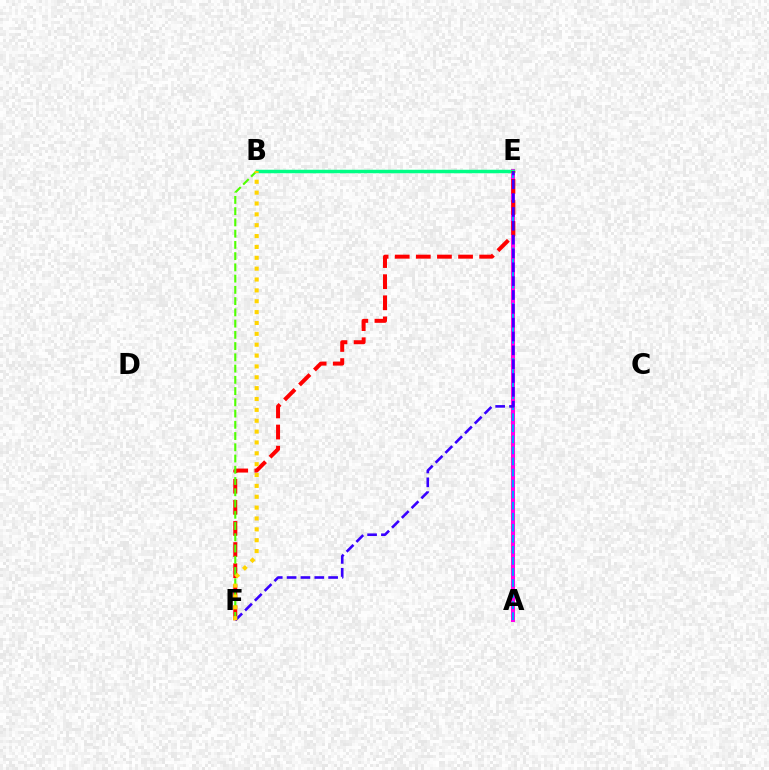{('A', 'E'): [{'color': '#ff00ed', 'line_style': 'solid', 'thickness': 2.91}, {'color': '#009eff', 'line_style': 'dashed', 'thickness': 1.5}], ('B', 'E'): [{'color': '#00ff86', 'line_style': 'solid', 'thickness': 2.51}], ('E', 'F'): [{'color': '#ff0000', 'line_style': 'dashed', 'thickness': 2.87}, {'color': '#3700ff', 'line_style': 'dashed', 'thickness': 1.88}], ('B', 'F'): [{'color': '#4fff00', 'line_style': 'dashed', 'thickness': 1.53}, {'color': '#ffd500', 'line_style': 'dotted', 'thickness': 2.95}]}